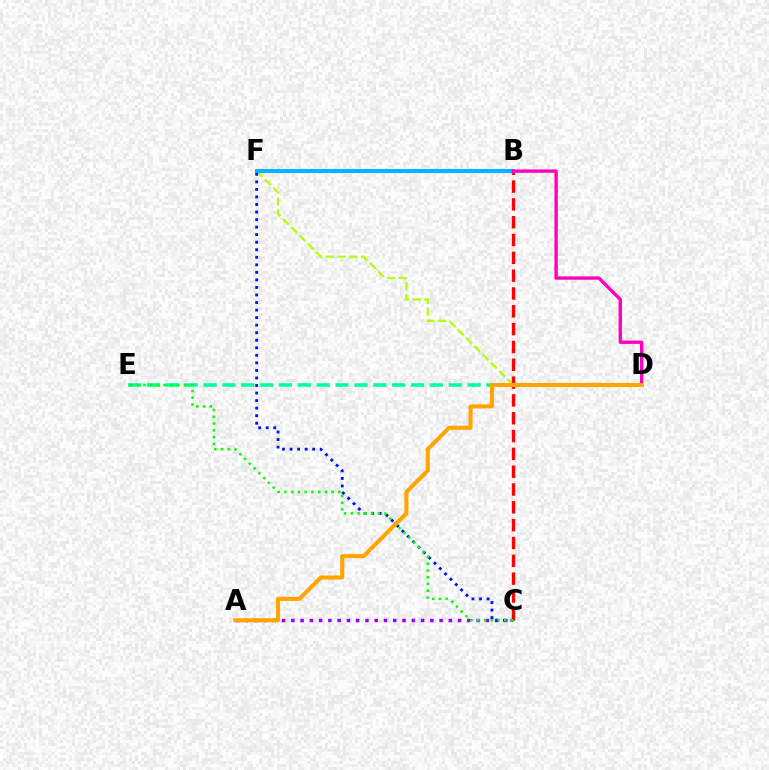{('D', 'F'): [{'color': '#b3ff00', 'line_style': 'dashed', 'thickness': 1.59}], ('A', 'C'): [{'color': '#9b00ff', 'line_style': 'dotted', 'thickness': 2.52}], ('B', 'C'): [{'color': '#ff0000', 'line_style': 'dashed', 'thickness': 2.42}], ('D', 'E'): [{'color': '#00ff9d', 'line_style': 'dashed', 'thickness': 2.56}], ('B', 'F'): [{'color': '#00b5ff', 'line_style': 'solid', 'thickness': 2.9}], ('C', 'F'): [{'color': '#0010ff', 'line_style': 'dotted', 'thickness': 2.05}], ('B', 'D'): [{'color': '#ff00bd', 'line_style': 'solid', 'thickness': 2.42}], ('C', 'E'): [{'color': '#08ff00', 'line_style': 'dotted', 'thickness': 1.83}], ('A', 'D'): [{'color': '#ffa500', 'line_style': 'solid', 'thickness': 2.93}]}